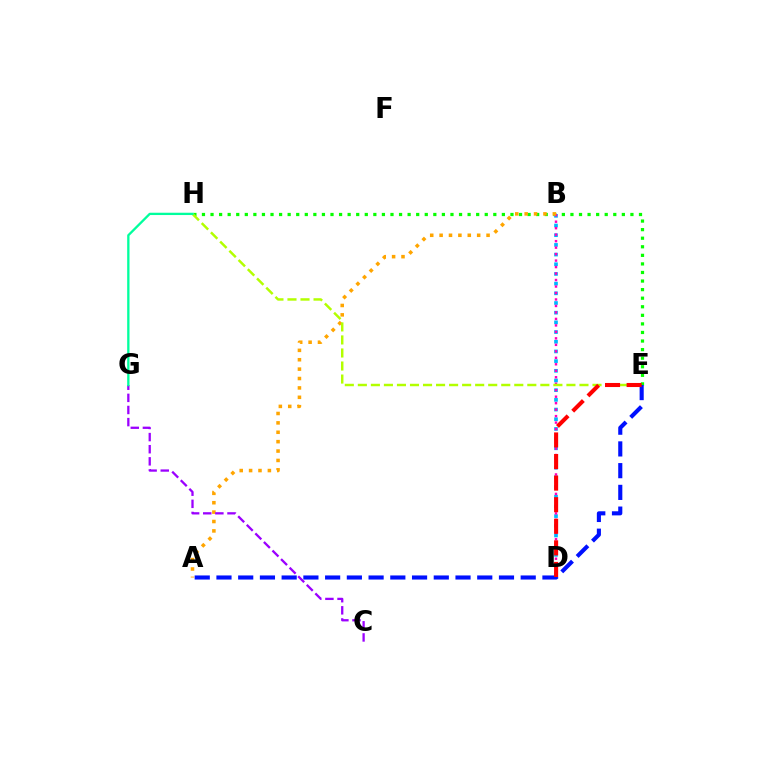{('E', 'H'): [{'color': '#08ff00', 'line_style': 'dotted', 'thickness': 2.33}, {'color': '#b3ff00', 'line_style': 'dashed', 'thickness': 1.77}], ('B', 'D'): [{'color': '#00b5ff', 'line_style': 'dotted', 'thickness': 2.63}, {'color': '#ff00bd', 'line_style': 'dotted', 'thickness': 1.76}], ('A', 'B'): [{'color': '#ffa500', 'line_style': 'dotted', 'thickness': 2.55}], ('A', 'E'): [{'color': '#0010ff', 'line_style': 'dashed', 'thickness': 2.95}], ('C', 'G'): [{'color': '#9b00ff', 'line_style': 'dashed', 'thickness': 1.65}], ('D', 'E'): [{'color': '#ff0000', 'line_style': 'dashed', 'thickness': 2.93}], ('G', 'H'): [{'color': '#00ff9d', 'line_style': 'solid', 'thickness': 1.66}]}